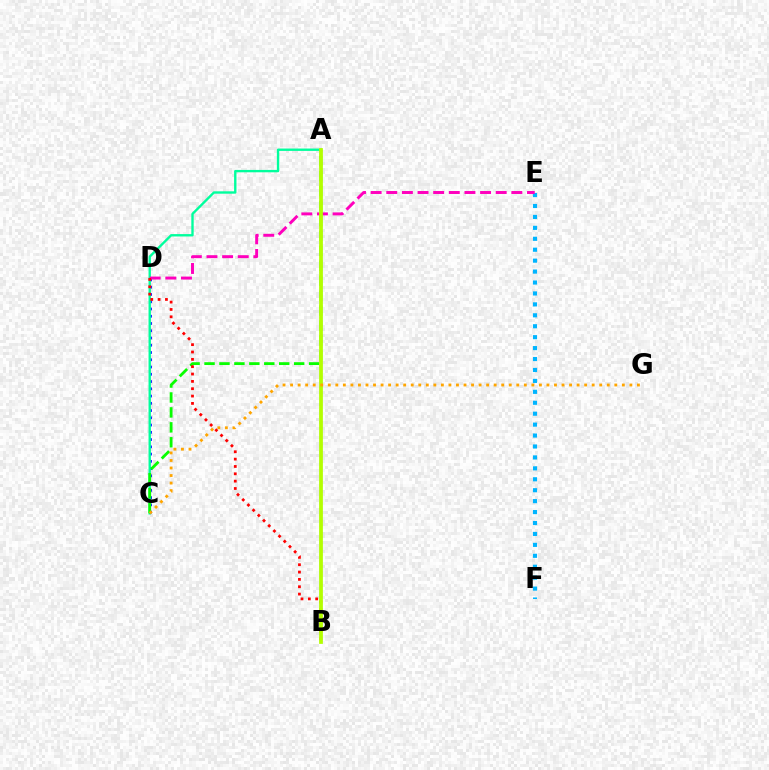{('C', 'D'): [{'color': '#0010ff', 'line_style': 'dotted', 'thickness': 1.97}], ('A', 'B'): [{'color': '#9b00ff', 'line_style': 'dotted', 'thickness': 1.57}, {'color': '#b3ff00', 'line_style': 'solid', 'thickness': 2.7}], ('E', 'F'): [{'color': '#00b5ff', 'line_style': 'dotted', 'thickness': 2.97}], ('A', 'C'): [{'color': '#00ff9d', 'line_style': 'solid', 'thickness': 1.71}, {'color': '#08ff00', 'line_style': 'dashed', 'thickness': 2.03}], ('D', 'E'): [{'color': '#ff00bd', 'line_style': 'dashed', 'thickness': 2.12}], ('B', 'D'): [{'color': '#ff0000', 'line_style': 'dotted', 'thickness': 2.0}], ('C', 'G'): [{'color': '#ffa500', 'line_style': 'dotted', 'thickness': 2.05}]}